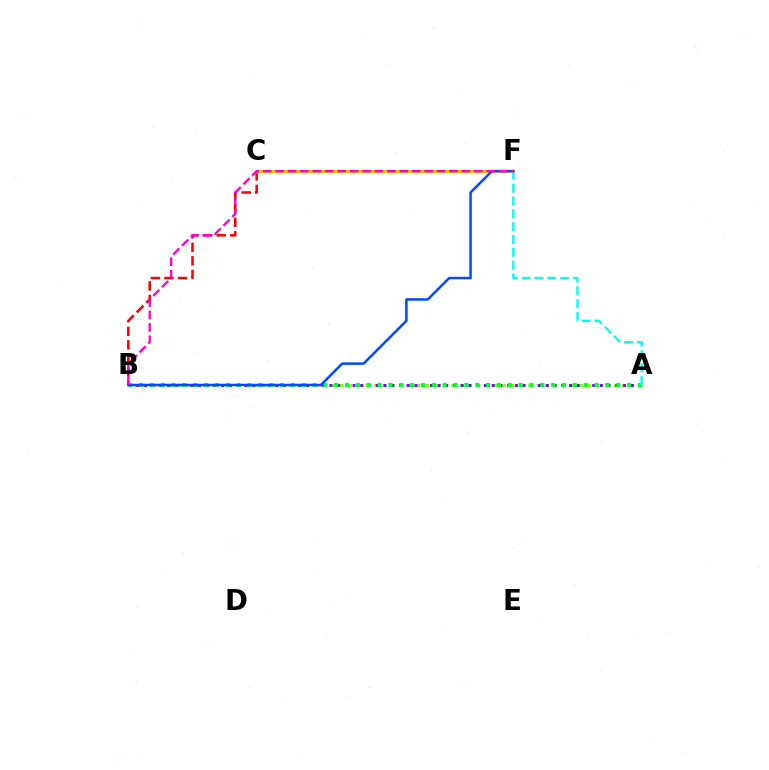{('B', 'C'): [{'color': '#ff0000', 'line_style': 'dashed', 'thickness': 1.84}], ('C', 'F'): [{'color': '#ffbd00', 'line_style': 'solid', 'thickness': 2.28}], ('A', 'B'): [{'color': '#84ff00', 'line_style': 'dotted', 'thickness': 2.32}, {'color': '#7200ff', 'line_style': 'dotted', 'thickness': 2.1}, {'color': '#00ff39', 'line_style': 'dotted', 'thickness': 2.95}], ('A', 'F'): [{'color': '#00fff6', 'line_style': 'dashed', 'thickness': 1.74}], ('B', 'F'): [{'color': '#004bff', 'line_style': 'solid', 'thickness': 1.81}, {'color': '#ff00cf', 'line_style': 'dashed', 'thickness': 1.69}]}